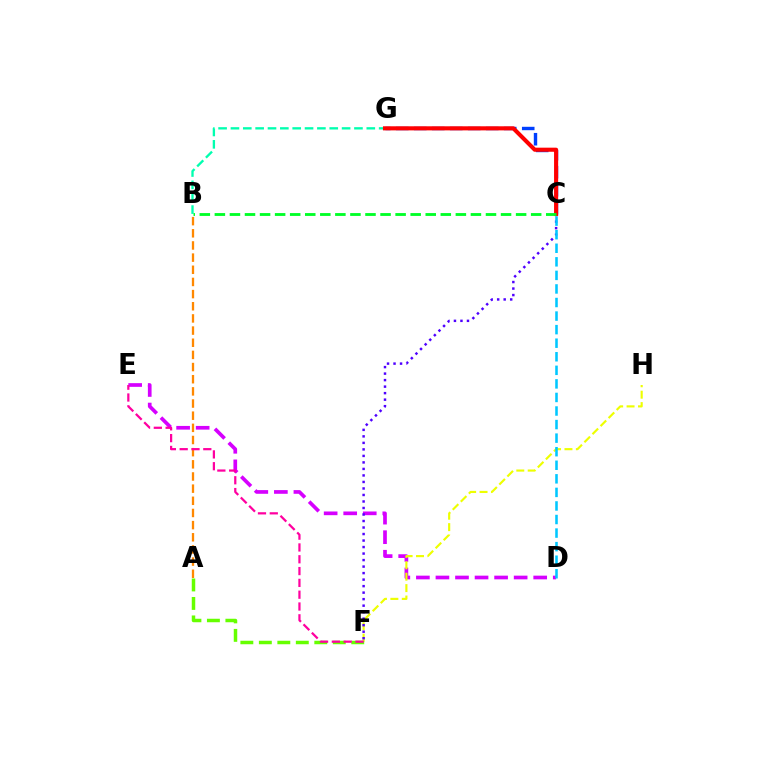{('D', 'E'): [{'color': '#d600ff', 'line_style': 'dashed', 'thickness': 2.66}], ('B', 'G'): [{'color': '#00ffaf', 'line_style': 'dashed', 'thickness': 1.68}], ('F', 'H'): [{'color': '#eeff00', 'line_style': 'dashed', 'thickness': 1.55}], ('C', 'G'): [{'color': '#003fff', 'line_style': 'dashed', 'thickness': 2.45}, {'color': '#ff0000', 'line_style': 'solid', 'thickness': 2.95}], ('C', 'F'): [{'color': '#4f00ff', 'line_style': 'dotted', 'thickness': 1.77}], ('A', 'F'): [{'color': '#66ff00', 'line_style': 'dashed', 'thickness': 2.51}], ('A', 'B'): [{'color': '#ff8800', 'line_style': 'dashed', 'thickness': 1.65}], ('C', 'D'): [{'color': '#00c7ff', 'line_style': 'dashed', 'thickness': 1.84}], ('B', 'C'): [{'color': '#00ff27', 'line_style': 'dashed', 'thickness': 2.05}], ('E', 'F'): [{'color': '#ff00a0', 'line_style': 'dashed', 'thickness': 1.6}]}